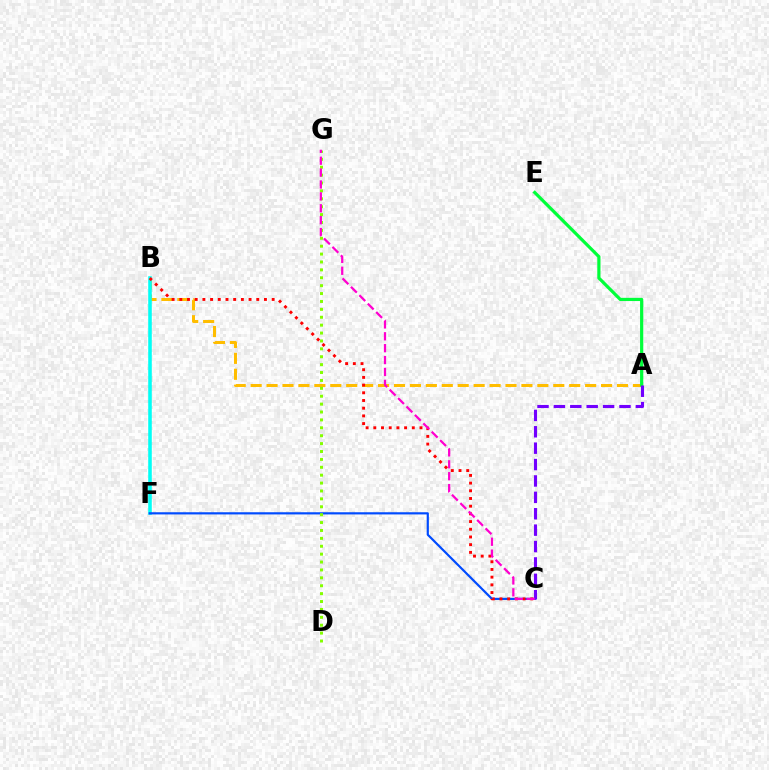{('A', 'B'): [{'color': '#ffbd00', 'line_style': 'dashed', 'thickness': 2.16}], ('B', 'F'): [{'color': '#00fff6', 'line_style': 'solid', 'thickness': 2.56}], ('C', 'F'): [{'color': '#004bff', 'line_style': 'solid', 'thickness': 1.57}], ('B', 'C'): [{'color': '#ff0000', 'line_style': 'dotted', 'thickness': 2.09}], ('A', 'E'): [{'color': '#00ff39', 'line_style': 'solid', 'thickness': 2.31}], ('A', 'C'): [{'color': '#7200ff', 'line_style': 'dashed', 'thickness': 2.23}], ('D', 'G'): [{'color': '#84ff00', 'line_style': 'dotted', 'thickness': 2.15}], ('C', 'G'): [{'color': '#ff00cf', 'line_style': 'dashed', 'thickness': 1.62}]}